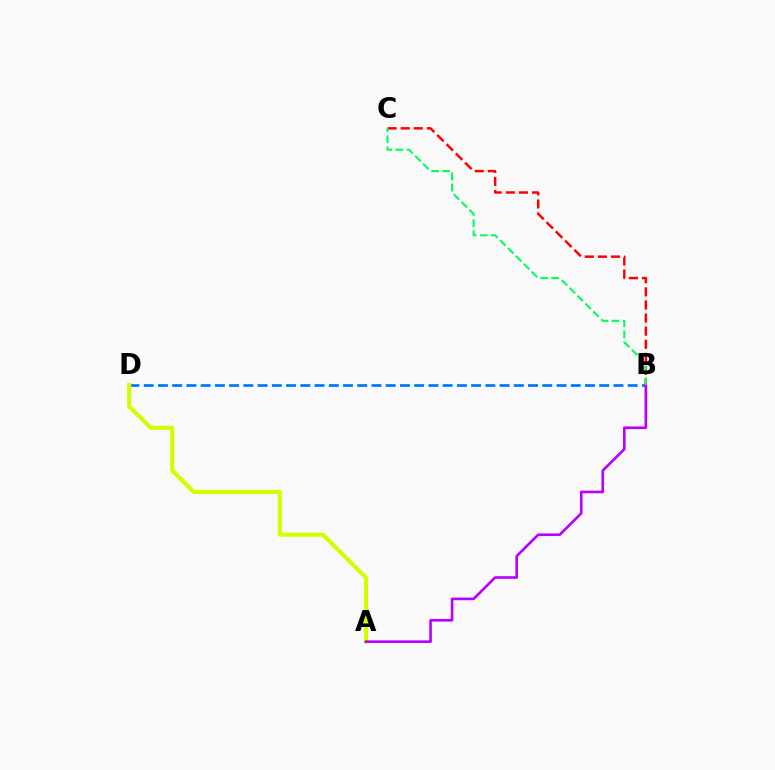{('B', 'D'): [{'color': '#0074ff', 'line_style': 'dashed', 'thickness': 1.93}], ('A', 'D'): [{'color': '#d1ff00', 'line_style': 'solid', 'thickness': 2.97}], ('A', 'B'): [{'color': '#b900ff', 'line_style': 'solid', 'thickness': 1.9}], ('B', 'C'): [{'color': '#ff0000', 'line_style': 'dashed', 'thickness': 1.78}, {'color': '#00ff5c', 'line_style': 'dashed', 'thickness': 1.51}]}